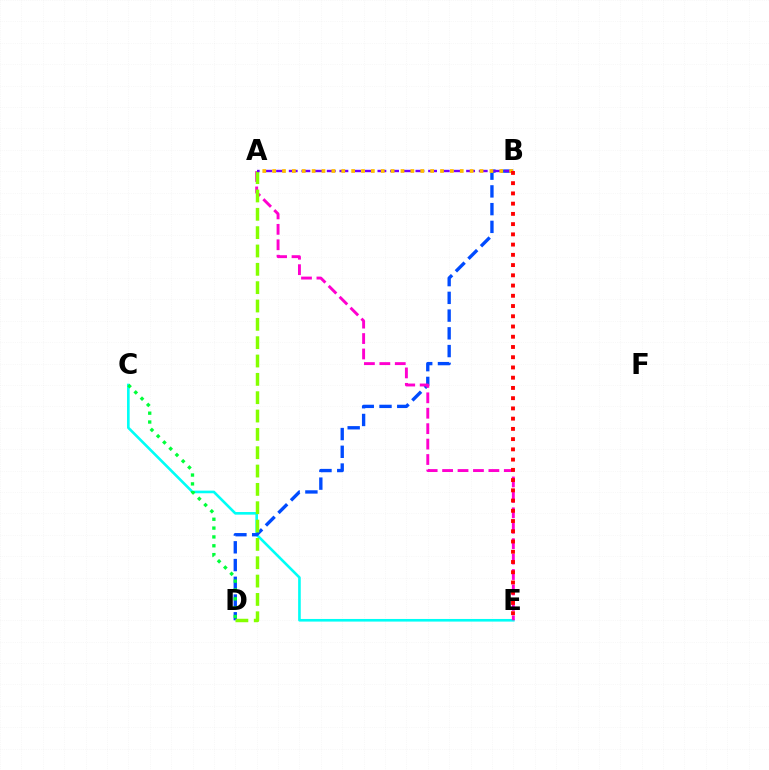{('C', 'E'): [{'color': '#00fff6', 'line_style': 'solid', 'thickness': 1.89}], ('B', 'D'): [{'color': '#004bff', 'line_style': 'dashed', 'thickness': 2.41}], ('A', 'E'): [{'color': '#ff00cf', 'line_style': 'dashed', 'thickness': 2.1}], ('A', 'D'): [{'color': '#84ff00', 'line_style': 'dashed', 'thickness': 2.49}], ('A', 'B'): [{'color': '#7200ff', 'line_style': 'dashed', 'thickness': 1.72}, {'color': '#ffbd00', 'line_style': 'dotted', 'thickness': 2.68}], ('C', 'D'): [{'color': '#00ff39', 'line_style': 'dotted', 'thickness': 2.4}], ('B', 'E'): [{'color': '#ff0000', 'line_style': 'dotted', 'thickness': 2.78}]}